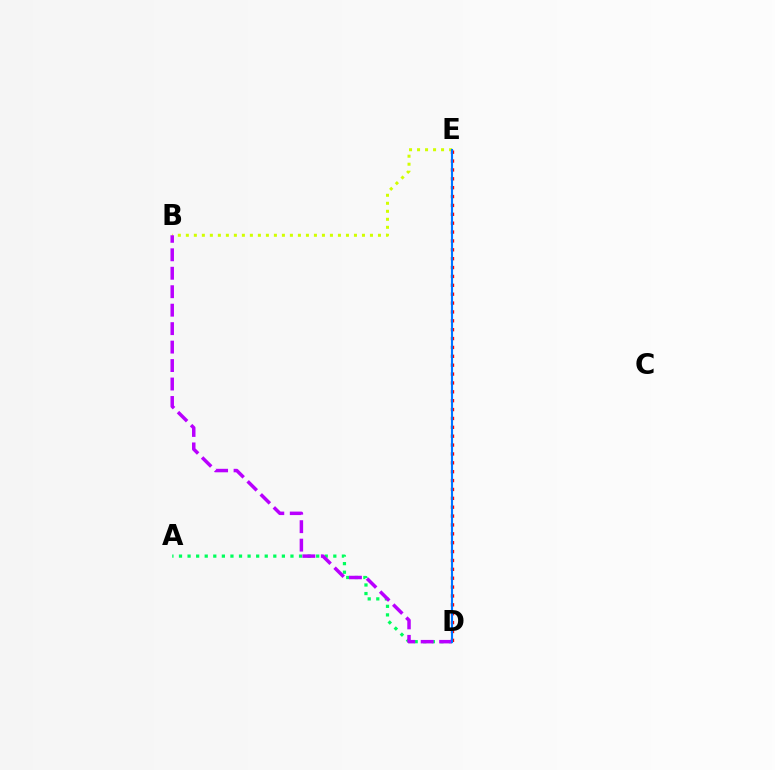{('A', 'D'): [{'color': '#00ff5c', 'line_style': 'dotted', 'thickness': 2.33}], ('D', 'E'): [{'color': '#ff0000', 'line_style': 'dotted', 'thickness': 2.41}, {'color': '#0074ff', 'line_style': 'solid', 'thickness': 1.53}], ('B', 'E'): [{'color': '#d1ff00', 'line_style': 'dotted', 'thickness': 2.18}], ('B', 'D'): [{'color': '#b900ff', 'line_style': 'dashed', 'thickness': 2.51}]}